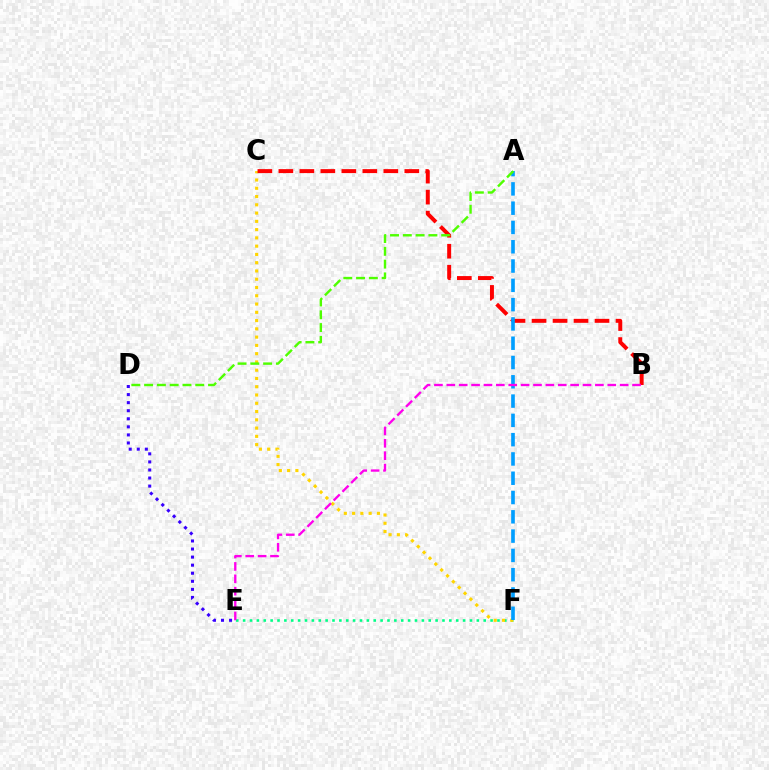{('E', 'F'): [{'color': '#00ff86', 'line_style': 'dotted', 'thickness': 1.87}], ('C', 'F'): [{'color': '#ffd500', 'line_style': 'dotted', 'thickness': 2.25}], ('D', 'E'): [{'color': '#3700ff', 'line_style': 'dotted', 'thickness': 2.19}], ('B', 'C'): [{'color': '#ff0000', 'line_style': 'dashed', 'thickness': 2.85}], ('A', 'F'): [{'color': '#009eff', 'line_style': 'dashed', 'thickness': 2.62}], ('A', 'D'): [{'color': '#4fff00', 'line_style': 'dashed', 'thickness': 1.74}], ('B', 'E'): [{'color': '#ff00ed', 'line_style': 'dashed', 'thickness': 1.68}]}